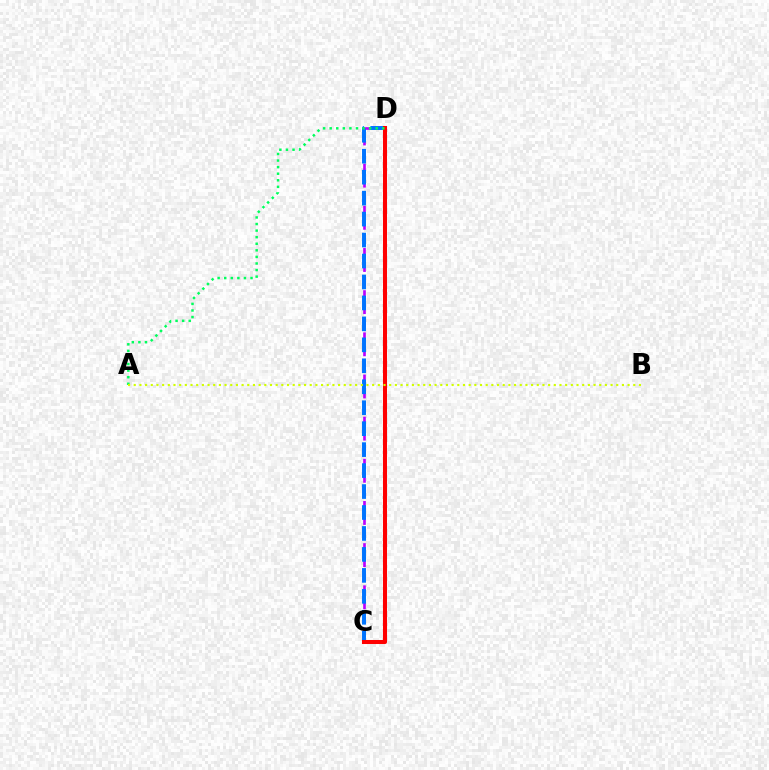{('C', 'D'): [{'color': '#b900ff', 'line_style': 'dashed', 'thickness': 1.91}, {'color': '#0074ff', 'line_style': 'dashed', 'thickness': 2.85}, {'color': '#ff0000', 'line_style': 'solid', 'thickness': 2.91}], ('A', 'D'): [{'color': '#00ff5c', 'line_style': 'dotted', 'thickness': 1.79}], ('A', 'B'): [{'color': '#d1ff00', 'line_style': 'dotted', 'thickness': 1.54}]}